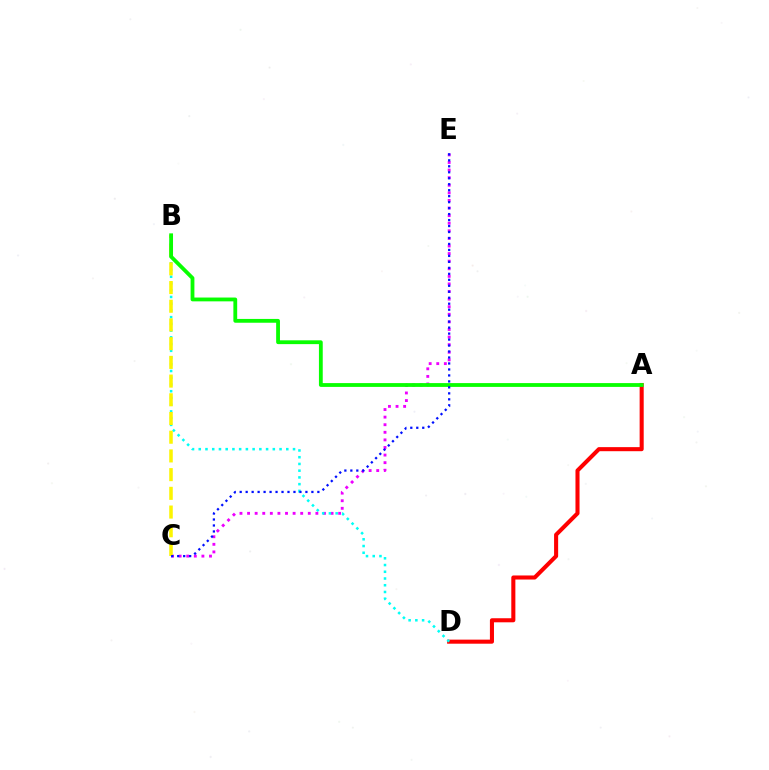{('A', 'D'): [{'color': '#ff0000', 'line_style': 'solid', 'thickness': 2.93}], ('C', 'E'): [{'color': '#ee00ff', 'line_style': 'dotted', 'thickness': 2.06}, {'color': '#0010ff', 'line_style': 'dotted', 'thickness': 1.62}], ('B', 'D'): [{'color': '#00fff6', 'line_style': 'dotted', 'thickness': 1.83}], ('B', 'C'): [{'color': '#fcf500', 'line_style': 'dashed', 'thickness': 2.54}], ('A', 'B'): [{'color': '#08ff00', 'line_style': 'solid', 'thickness': 2.74}]}